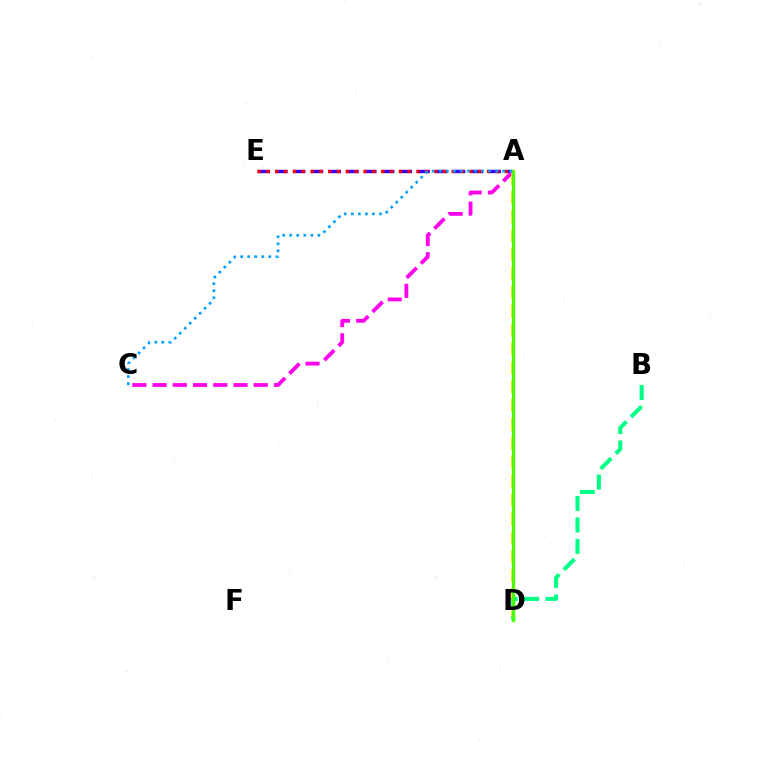{('A', 'E'): [{'color': '#3700ff', 'line_style': 'dashed', 'thickness': 2.41}, {'color': '#ff0000', 'line_style': 'dotted', 'thickness': 2.4}], ('A', 'C'): [{'color': '#ff00ed', 'line_style': 'dashed', 'thickness': 2.75}, {'color': '#009eff', 'line_style': 'dotted', 'thickness': 1.91}], ('A', 'D'): [{'color': '#ffd500', 'line_style': 'dashed', 'thickness': 2.57}, {'color': '#4fff00', 'line_style': 'solid', 'thickness': 2.3}], ('B', 'D'): [{'color': '#00ff86', 'line_style': 'dashed', 'thickness': 2.91}]}